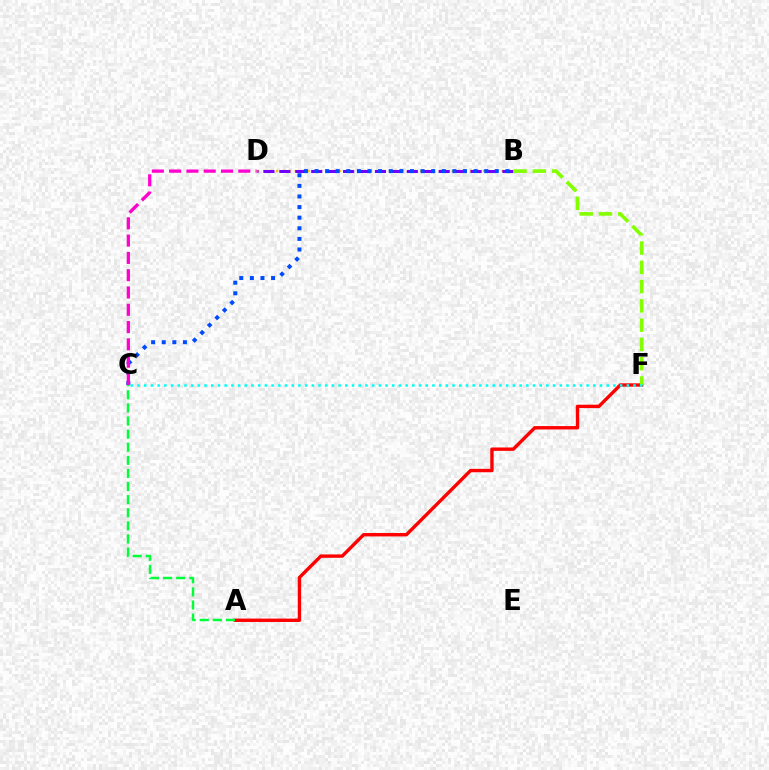{('A', 'F'): [{'color': '#ff0000', 'line_style': 'solid', 'thickness': 2.44}], ('B', 'D'): [{'color': '#ffbd00', 'line_style': 'dotted', 'thickness': 1.7}, {'color': '#7200ff', 'line_style': 'dashed', 'thickness': 2.16}], ('B', 'C'): [{'color': '#004bff', 'line_style': 'dotted', 'thickness': 2.88}], ('C', 'D'): [{'color': '#ff00cf', 'line_style': 'dashed', 'thickness': 2.35}], ('A', 'C'): [{'color': '#00ff39', 'line_style': 'dashed', 'thickness': 1.78}], ('B', 'F'): [{'color': '#84ff00', 'line_style': 'dashed', 'thickness': 2.62}], ('C', 'F'): [{'color': '#00fff6', 'line_style': 'dotted', 'thickness': 1.82}]}